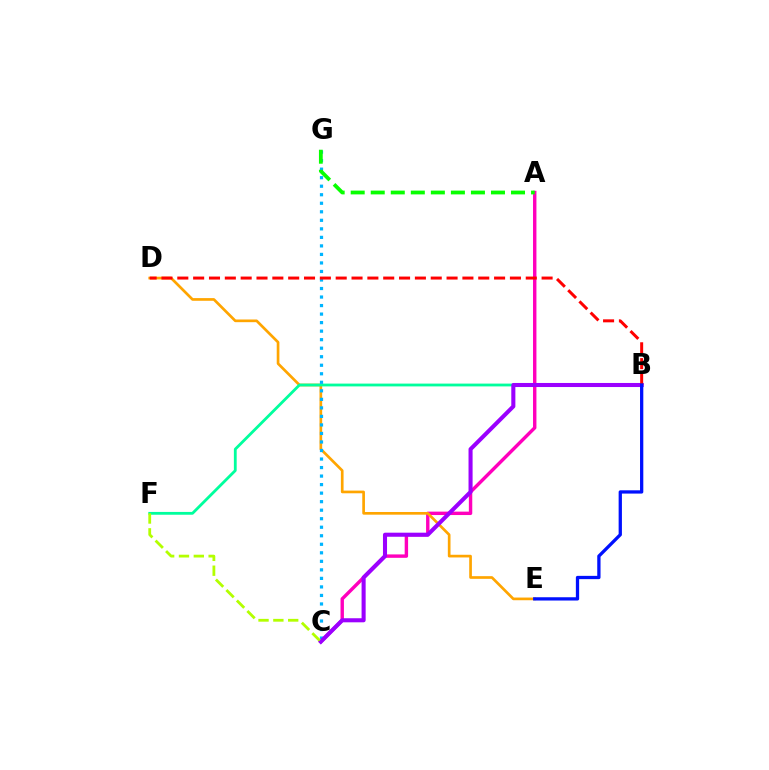{('A', 'C'): [{'color': '#ff00bd', 'line_style': 'solid', 'thickness': 2.45}], ('D', 'E'): [{'color': '#ffa500', 'line_style': 'solid', 'thickness': 1.93}], ('B', 'F'): [{'color': '#00ff9d', 'line_style': 'solid', 'thickness': 2.02}], ('C', 'G'): [{'color': '#00b5ff', 'line_style': 'dotted', 'thickness': 2.32}], ('B', 'C'): [{'color': '#9b00ff', 'line_style': 'solid', 'thickness': 2.93}], ('B', 'D'): [{'color': '#ff0000', 'line_style': 'dashed', 'thickness': 2.15}], ('B', 'E'): [{'color': '#0010ff', 'line_style': 'solid', 'thickness': 2.36}], ('C', 'F'): [{'color': '#b3ff00', 'line_style': 'dashed', 'thickness': 2.02}], ('A', 'G'): [{'color': '#08ff00', 'line_style': 'dashed', 'thickness': 2.72}]}